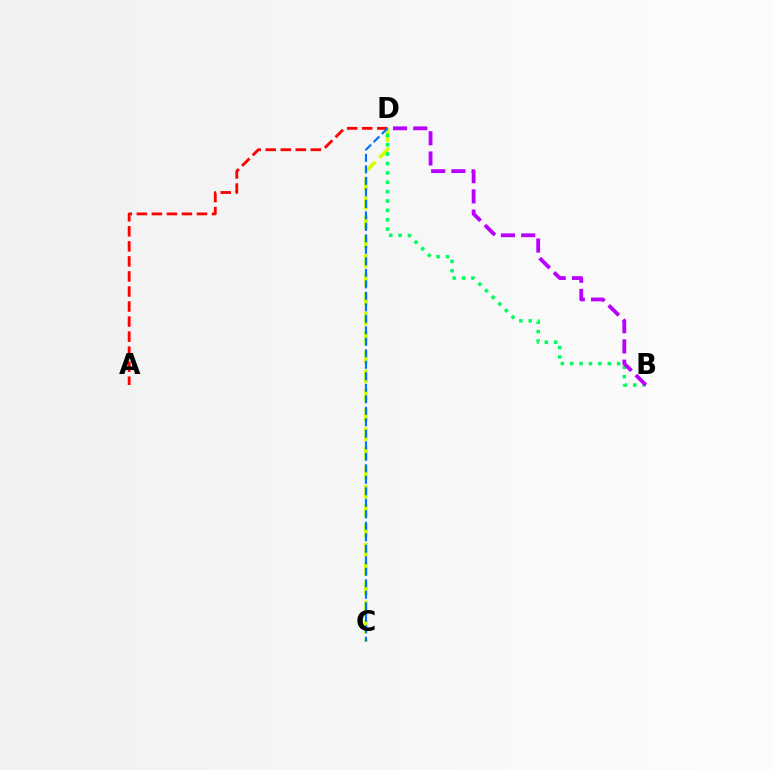{('C', 'D'): [{'color': '#d1ff00', 'line_style': 'dashed', 'thickness': 2.62}, {'color': '#0074ff', 'line_style': 'dashed', 'thickness': 1.56}], ('B', 'D'): [{'color': '#00ff5c', 'line_style': 'dotted', 'thickness': 2.55}, {'color': '#b900ff', 'line_style': 'dashed', 'thickness': 2.75}], ('A', 'D'): [{'color': '#ff0000', 'line_style': 'dashed', 'thickness': 2.04}]}